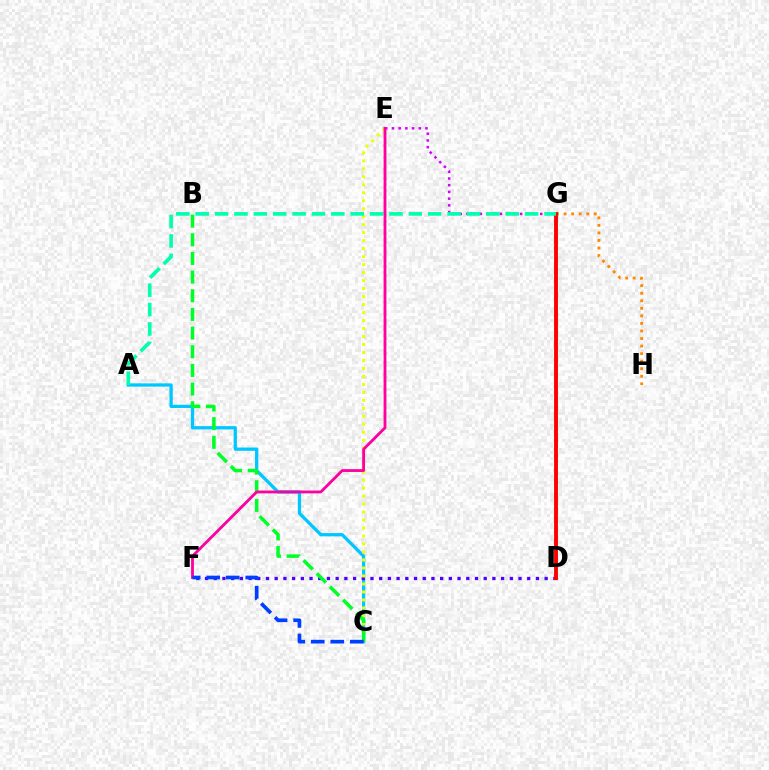{('G', 'H'): [{'color': '#ff8800', 'line_style': 'dotted', 'thickness': 2.05}], ('E', 'G'): [{'color': '#d600ff', 'line_style': 'dotted', 'thickness': 1.82}], ('A', 'C'): [{'color': '#00c7ff', 'line_style': 'solid', 'thickness': 2.36}], ('D', 'G'): [{'color': '#66ff00', 'line_style': 'solid', 'thickness': 1.87}, {'color': '#ff0000', 'line_style': 'solid', 'thickness': 2.79}], ('D', 'F'): [{'color': '#4f00ff', 'line_style': 'dotted', 'thickness': 2.37}], ('C', 'E'): [{'color': '#eeff00', 'line_style': 'dotted', 'thickness': 2.17}], ('B', 'C'): [{'color': '#00ff27', 'line_style': 'dashed', 'thickness': 2.54}], ('A', 'G'): [{'color': '#00ffaf', 'line_style': 'dashed', 'thickness': 2.63}], ('E', 'F'): [{'color': '#ff00a0', 'line_style': 'solid', 'thickness': 2.04}], ('C', 'F'): [{'color': '#003fff', 'line_style': 'dashed', 'thickness': 2.65}]}